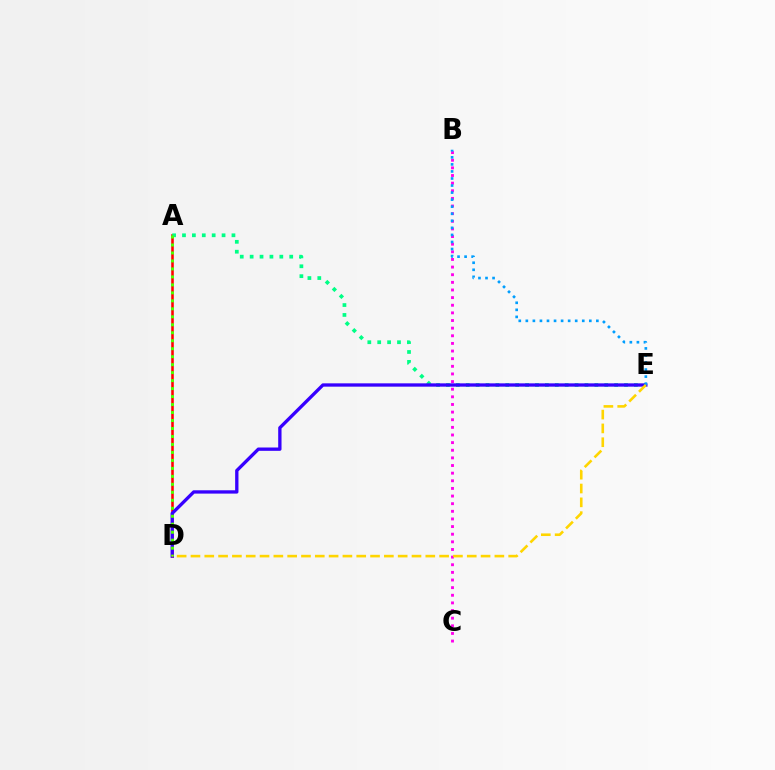{('A', 'D'): [{'color': '#ff0000', 'line_style': 'solid', 'thickness': 1.85}, {'color': '#4fff00', 'line_style': 'dotted', 'thickness': 2.17}], ('A', 'E'): [{'color': '#00ff86', 'line_style': 'dotted', 'thickness': 2.69}], ('B', 'C'): [{'color': '#ff00ed', 'line_style': 'dotted', 'thickness': 2.07}], ('D', 'E'): [{'color': '#3700ff', 'line_style': 'solid', 'thickness': 2.39}, {'color': '#ffd500', 'line_style': 'dashed', 'thickness': 1.88}], ('B', 'E'): [{'color': '#009eff', 'line_style': 'dotted', 'thickness': 1.92}]}